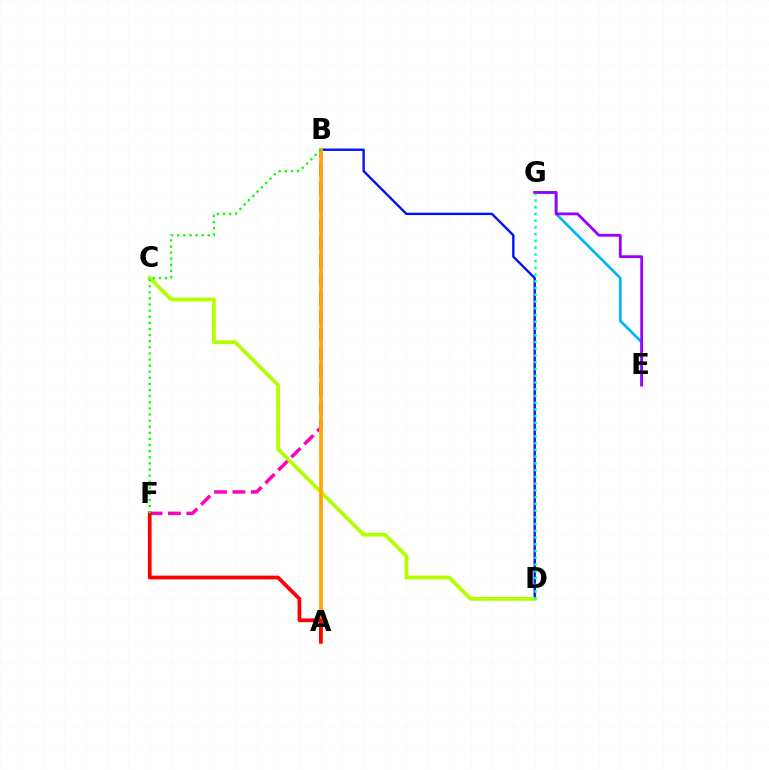{('B', 'D'): [{'color': '#0010ff', 'line_style': 'solid', 'thickness': 1.71}], ('C', 'D'): [{'color': '#b3ff00', 'line_style': 'solid', 'thickness': 2.73}], ('B', 'F'): [{'color': '#ff00bd', 'line_style': 'dashed', 'thickness': 2.49}, {'color': '#08ff00', 'line_style': 'dotted', 'thickness': 1.66}], ('A', 'B'): [{'color': '#ffa500', 'line_style': 'solid', 'thickness': 2.64}], ('A', 'F'): [{'color': '#ff0000', 'line_style': 'solid', 'thickness': 2.69}], ('E', 'G'): [{'color': '#00b5ff', 'line_style': 'solid', 'thickness': 1.94}, {'color': '#9b00ff', 'line_style': 'solid', 'thickness': 2.01}], ('D', 'G'): [{'color': '#00ff9d', 'line_style': 'dotted', 'thickness': 1.83}]}